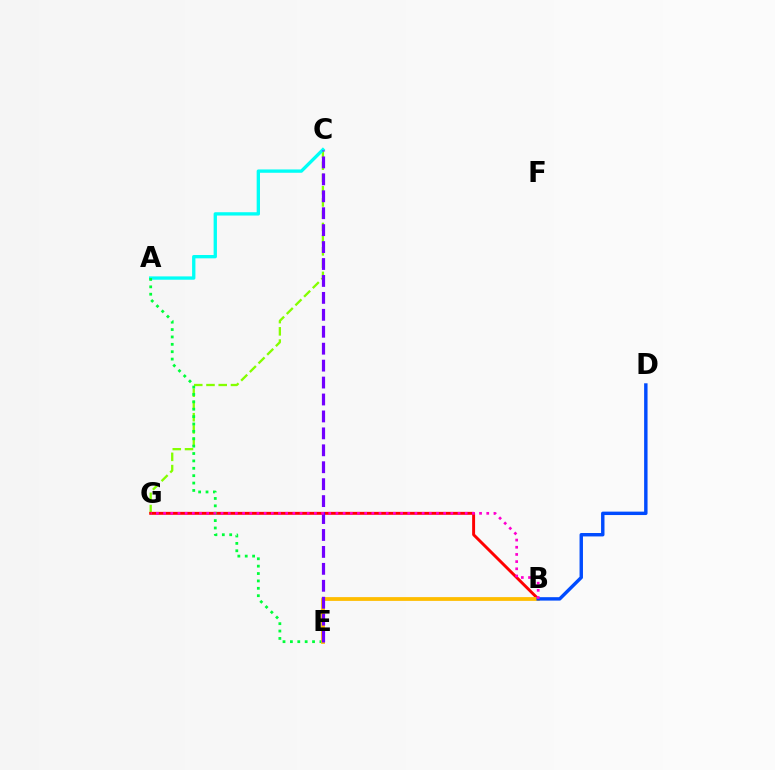{('C', 'G'): [{'color': '#84ff00', 'line_style': 'dashed', 'thickness': 1.66}], ('B', 'G'): [{'color': '#ff0000', 'line_style': 'solid', 'thickness': 2.11}, {'color': '#ff00cf', 'line_style': 'dotted', 'thickness': 1.95}], ('A', 'C'): [{'color': '#00fff6', 'line_style': 'solid', 'thickness': 2.39}], ('A', 'E'): [{'color': '#00ff39', 'line_style': 'dotted', 'thickness': 2.01}], ('B', 'E'): [{'color': '#ffbd00', 'line_style': 'solid', 'thickness': 2.72}], ('B', 'D'): [{'color': '#004bff', 'line_style': 'solid', 'thickness': 2.46}], ('C', 'E'): [{'color': '#7200ff', 'line_style': 'dashed', 'thickness': 2.3}]}